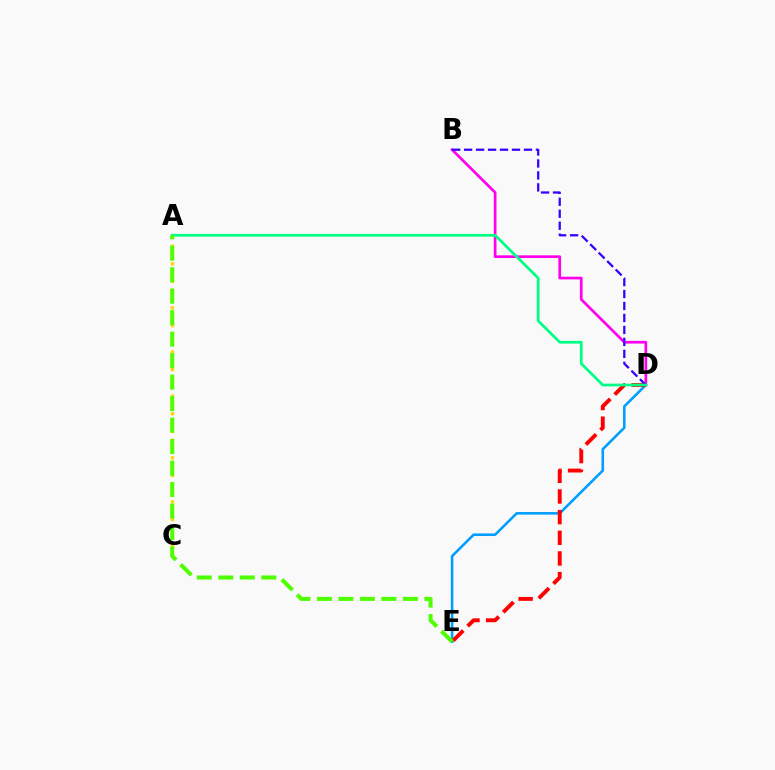{('B', 'D'): [{'color': '#ff00ed', 'line_style': 'solid', 'thickness': 1.94}, {'color': '#3700ff', 'line_style': 'dashed', 'thickness': 1.63}], ('D', 'E'): [{'color': '#009eff', 'line_style': 'solid', 'thickness': 1.85}, {'color': '#ff0000', 'line_style': 'dashed', 'thickness': 2.81}], ('A', 'C'): [{'color': '#ffd500', 'line_style': 'dotted', 'thickness': 2.4}], ('A', 'D'): [{'color': '#00ff86', 'line_style': 'solid', 'thickness': 1.97}], ('A', 'E'): [{'color': '#4fff00', 'line_style': 'dashed', 'thickness': 2.92}]}